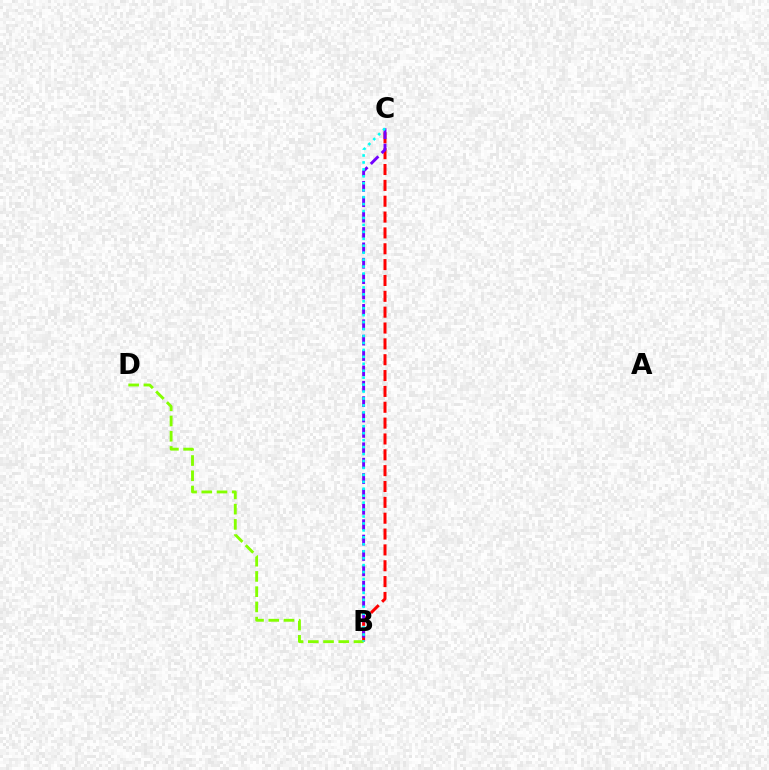{('B', 'C'): [{'color': '#ff0000', 'line_style': 'dashed', 'thickness': 2.15}, {'color': '#7200ff', 'line_style': 'dashed', 'thickness': 2.09}, {'color': '#00fff6', 'line_style': 'dotted', 'thickness': 1.89}], ('B', 'D'): [{'color': '#84ff00', 'line_style': 'dashed', 'thickness': 2.07}]}